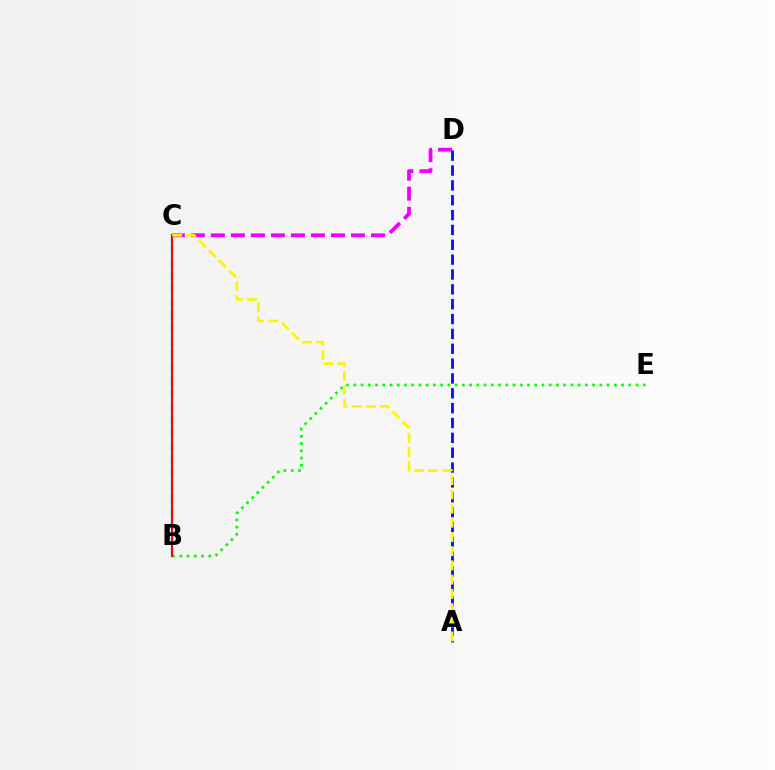{('B', 'C'): [{'color': '#00fff6', 'line_style': 'dashed', 'thickness': 1.78}, {'color': '#ff0000', 'line_style': 'solid', 'thickness': 1.51}], ('C', 'D'): [{'color': '#ee00ff', 'line_style': 'dashed', 'thickness': 2.72}], ('B', 'E'): [{'color': '#08ff00', 'line_style': 'dotted', 'thickness': 1.97}], ('A', 'D'): [{'color': '#0010ff', 'line_style': 'dashed', 'thickness': 2.02}], ('A', 'C'): [{'color': '#fcf500', 'line_style': 'dashed', 'thickness': 1.93}]}